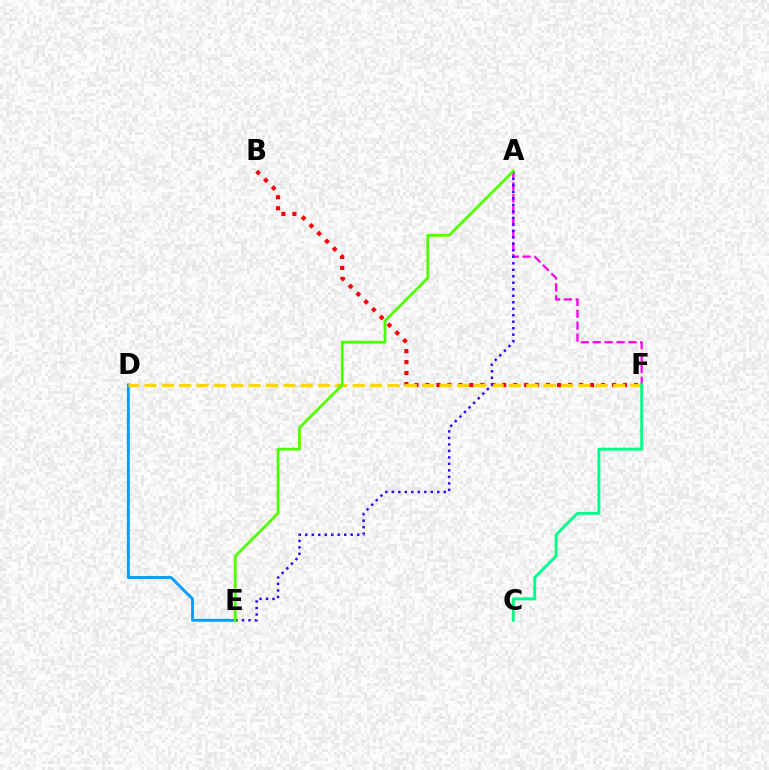{('B', 'F'): [{'color': '#ff0000', 'line_style': 'dotted', 'thickness': 2.98}], ('D', 'E'): [{'color': '#009eff', 'line_style': 'solid', 'thickness': 2.07}], ('A', 'F'): [{'color': '#ff00ed', 'line_style': 'dashed', 'thickness': 1.62}], ('D', 'F'): [{'color': '#ffd500', 'line_style': 'dashed', 'thickness': 2.36}], ('A', 'E'): [{'color': '#3700ff', 'line_style': 'dotted', 'thickness': 1.76}, {'color': '#4fff00', 'line_style': 'solid', 'thickness': 1.97}], ('C', 'F'): [{'color': '#00ff86', 'line_style': 'solid', 'thickness': 2.08}]}